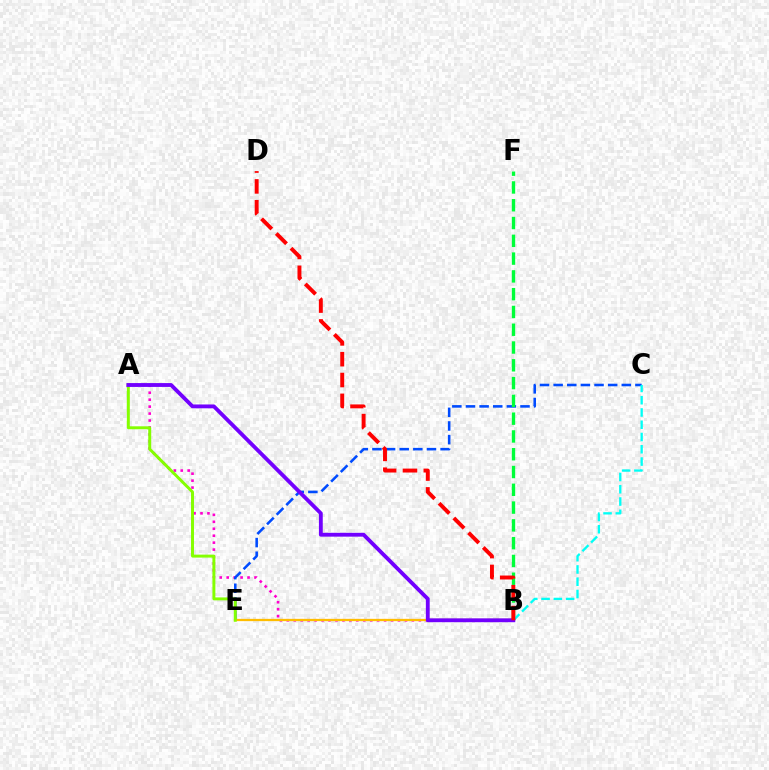{('A', 'B'): [{'color': '#ff00cf', 'line_style': 'dotted', 'thickness': 1.89}, {'color': '#7200ff', 'line_style': 'solid', 'thickness': 2.77}], ('C', 'E'): [{'color': '#004bff', 'line_style': 'dashed', 'thickness': 1.85}], ('B', 'E'): [{'color': '#ffbd00', 'line_style': 'solid', 'thickness': 1.64}], ('B', 'F'): [{'color': '#00ff39', 'line_style': 'dashed', 'thickness': 2.42}], ('A', 'E'): [{'color': '#84ff00', 'line_style': 'solid', 'thickness': 2.13}], ('B', 'C'): [{'color': '#00fff6', 'line_style': 'dashed', 'thickness': 1.67}], ('B', 'D'): [{'color': '#ff0000', 'line_style': 'dashed', 'thickness': 2.83}]}